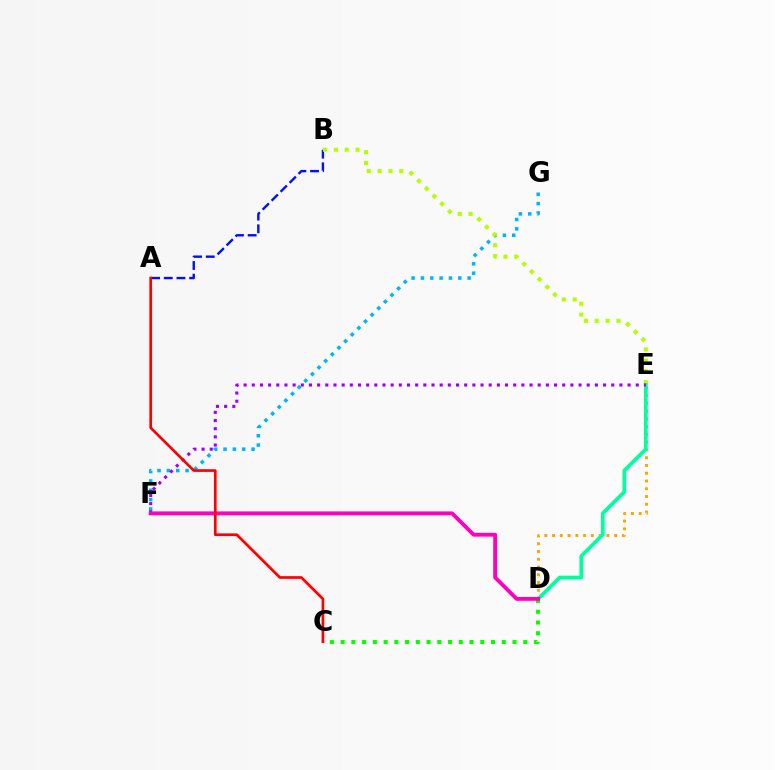{('A', 'B'): [{'color': '#0010ff', 'line_style': 'dashed', 'thickness': 1.72}], ('F', 'G'): [{'color': '#00b5ff', 'line_style': 'dotted', 'thickness': 2.54}], ('D', 'E'): [{'color': '#ffa500', 'line_style': 'dotted', 'thickness': 2.11}, {'color': '#00ff9d', 'line_style': 'solid', 'thickness': 2.66}], ('B', 'E'): [{'color': '#b3ff00', 'line_style': 'dotted', 'thickness': 2.95}], ('C', 'D'): [{'color': '#08ff00', 'line_style': 'dotted', 'thickness': 2.92}], ('E', 'F'): [{'color': '#9b00ff', 'line_style': 'dotted', 'thickness': 2.22}], ('D', 'F'): [{'color': '#ff00bd', 'line_style': 'solid', 'thickness': 2.77}], ('A', 'C'): [{'color': '#ff0000', 'line_style': 'solid', 'thickness': 1.94}]}